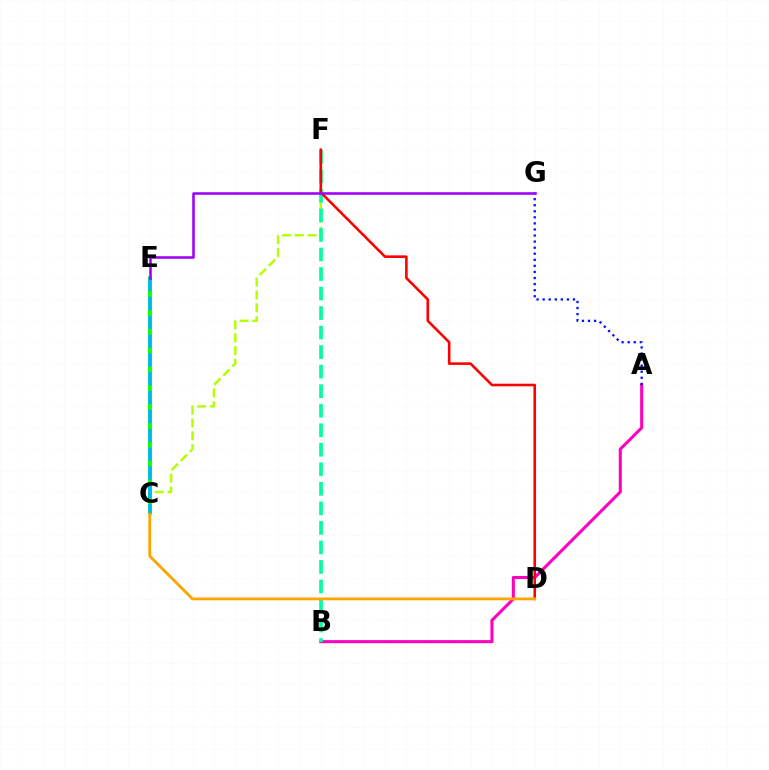{('A', 'B'): [{'color': '#ff00bd', 'line_style': 'solid', 'thickness': 2.2}], ('C', 'F'): [{'color': '#b3ff00', 'line_style': 'dashed', 'thickness': 1.74}], ('C', 'E'): [{'color': '#08ff00', 'line_style': 'solid', 'thickness': 2.72}, {'color': '#00b5ff', 'line_style': 'dashed', 'thickness': 2.56}], ('B', 'F'): [{'color': '#00ff9d', 'line_style': 'dashed', 'thickness': 2.65}], ('D', 'F'): [{'color': '#ff0000', 'line_style': 'solid', 'thickness': 1.86}], ('C', 'D'): [{'color': '#ffa500', 'line_style': 'solid', 'thickness': 2.01}], ('A', 'G'): [{'color': '#0010ff', 'line_style': 'dotted', 'thickness': 1.65}], ('E', 'G'): [{'color': '#9b00ff', 'line_style': 'solid', 'thickness': 1.84}]}